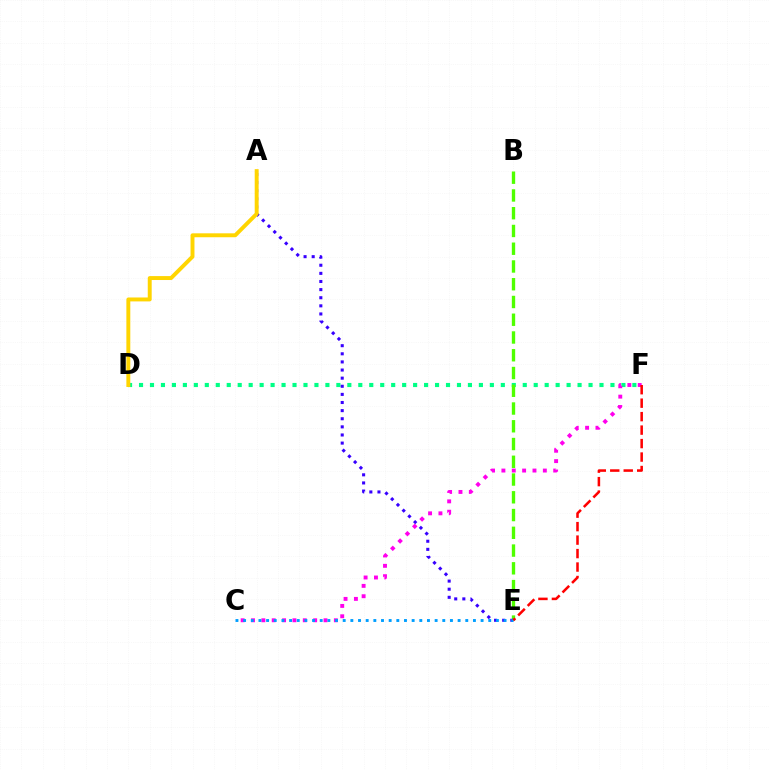{('D', 'F'): [{'color': '#00ff86', 'line_style': 'dotted', 'thickness': 2.98}], ('B', 'E'): [{'color': '#4fff00', 'line_style': 'dashed', 'thickness': 2.41}], ('A', 'E'): [{'color': '#3700ff', 'line_style': 'dotted', 'thickness': 2.21}], ('C', 'F'): [{'color': '#ff00ed', 'line_style': 'dotted', 'thickness': 2.81}], ('C', 'E'): [{'color': '#009eff', 'line_style': 'dotted', 'thickness': 2.08}], ('A', 'D'): [{'color': '#ffd500', 'line_style': 'solid', 'thickness': 2.83}], ('E', 'F'): [{'color': '#ff0000', 'line_style': 'dashed', 'thickness': 1.83}]}